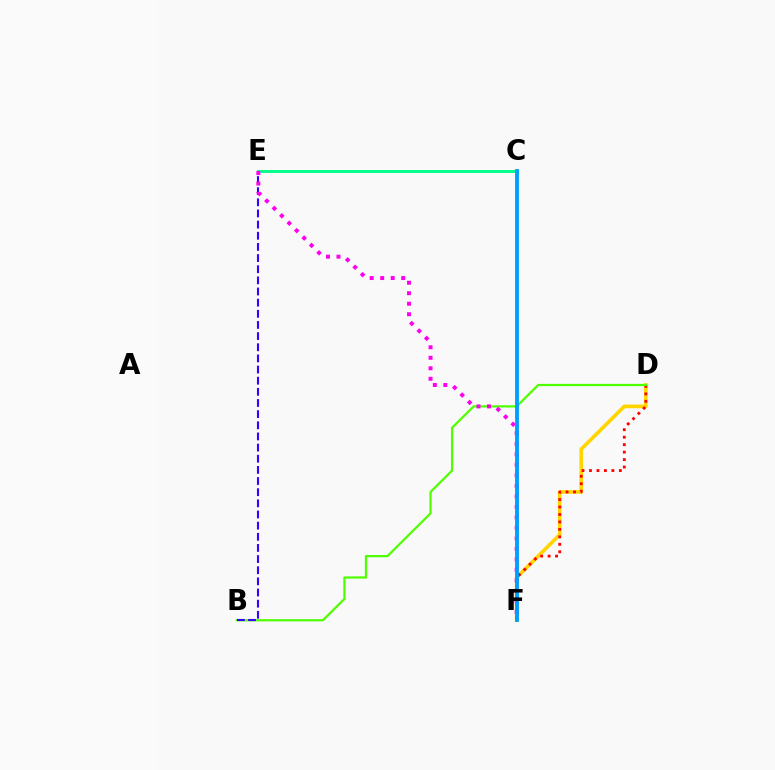{('D', 'F'): [{'color': '#ffd500', 'line_style': 'solid', 'thickness': 2.63}, {'color': '#ff0000', 'line_style': 'dotted', 'thickness': 2.03}], ('B', 'D'): [{'color': '#4fff00', 'line_style': 'solid', 'thickness': 1.6}], ('C', 'E'): [{'color': '#00ff86', 'line_style': 'solid', 'thickness': 2.08}], ('B', 'E'): [{'color': '#3700ff', 'line_style': 'dashed', 'thickness': 1.51}], ('E', 'F'): [{'color': '#ff00ed', 'line_style': 'dotted', 'thickness': 2.85}], ('C', 'F'): [{'color': '#009eff', 'line_style': 'solid', 'thickness': 2.77}]}